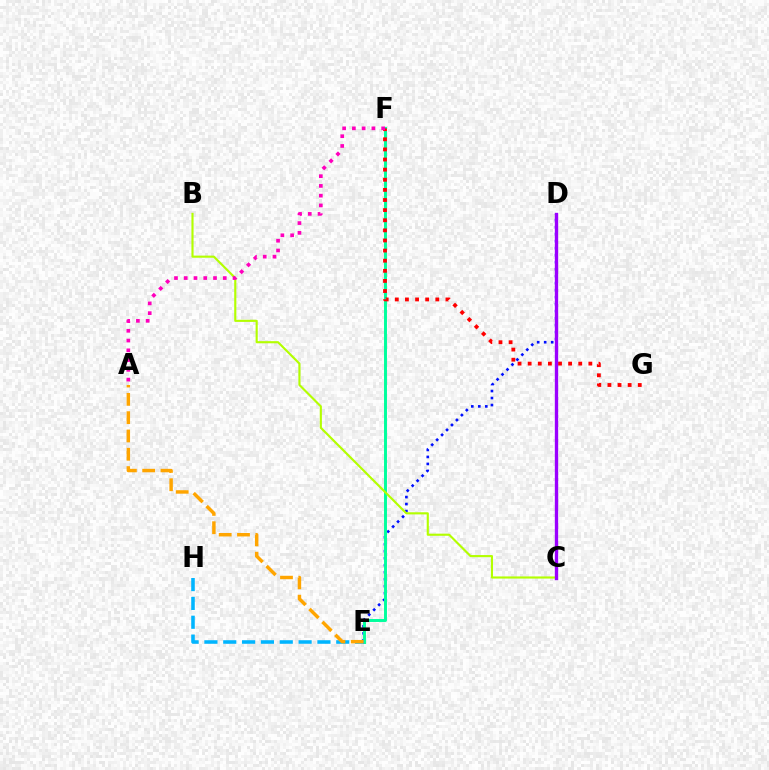{('D', 'E'): [{'color': '#0010ff', 'line_style': 'dotted', 'thickness': 1.9}], ('E', 'F'): [{'color': '#00ff9d', 'line_style': 'solid', 'thickness': 2.12}], ('B', 'C'): [{'color': '#b3ff00', 'line_style': 'solid', 'thickness': 1.54}], ('F', 'G'): [{'color': '#ff0000', 'line_style': 'dotted', 'thickness': 2.75}], ('E', 'H'): [{'color': '#00b5ff', 'line_style': 'dashed', 'thickness': 2.56}], ('A', 'E'): [{'color': '#ffa500', 'line_style': 'dashed', 'thickness': 2.49}], ('C', 'D'): [{'color': '#08ff00', 'line_style': 'solid', 'thickness': 1.92}, {'color': '#9b00ff', 'line_style': 'solid', 'thickness': 2.41}], ('A', 'F'): [{'color': '#ff00bd', 'line_style': 'dotted', 'thickness': 2.65}]}